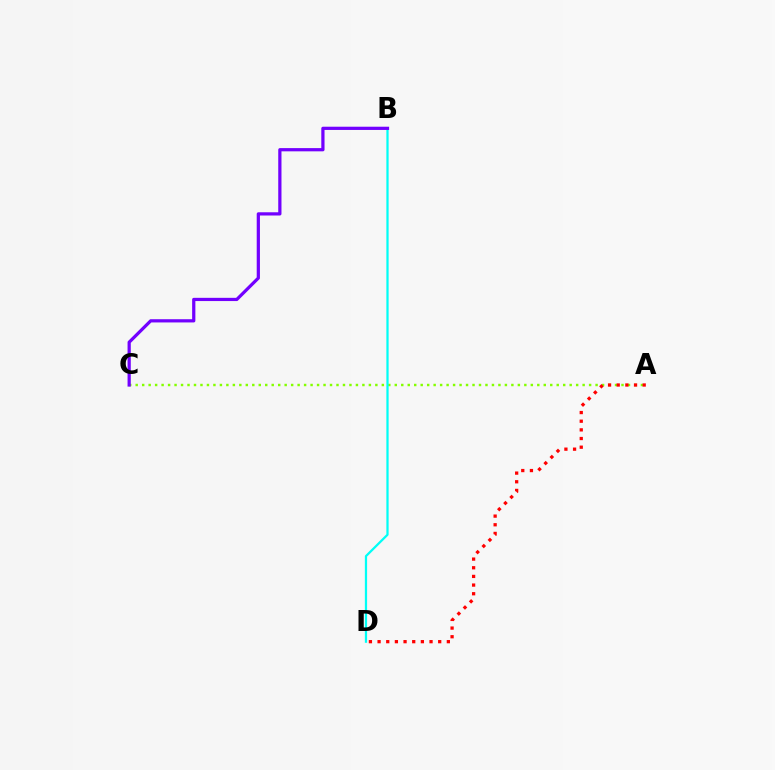{('A', 'C'): [{'color': '#84ff00', 'line_style': 'dotted', 'thickness': 1.76}], ('B', 'D'): [{'color': '#00fff6', 'line_style': 'solid', 'thickness': 1.61}], ('A', 'D'): [{'color': '#ff0000', 'line_style': 'dotted', 'thickness': 2.35}], ('B', 'C'): [{'color': '#7200ff', 'line_style': 'solid', 'thickness': 2.32}]}